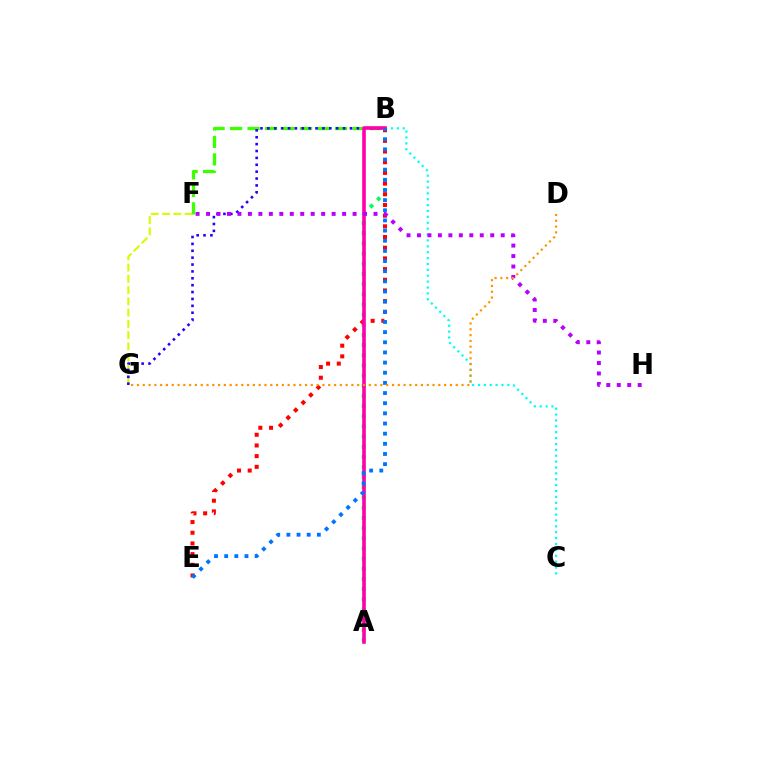{('B', 'C'): [{'color': '#00fff6', 'line_style': 'dotted', 'thickness': 1.6}], ('A', 'B'): [{'color': '#00ff5c', 'line_style': 'dotted', 'thickness': 2.76}, {'color': '#ff00ac', 'line_style': 'solid', 'thickness': 2.59}], ('F', 'G'): [{'color': '#d1ff00', 'line_style': 'dashed', 'thickness': 1.53}], ('B', 'E'): [{'color': '#ff0000', 'line_style': 'dotted', 'thickness': 2.9}, {'color': '#0074ff', 'line_style': 'dotted', 'thickness': 2.76}], ('B', 'F'): [{'color': '#3dff00', 'line_style': 'dashed', 'thickness': 2.38}], ('B', 'G'): [{'color': '#2500ff', 'line_style': 'dotted', 'thickness': 1.87}], ('F', 'H'): [{'color': '#b900ff', 'line_style': 'dotted', 'thickness': 2.84}], ('D', 'G'): [{'color': '#ff9400', 'line_style': 'dotted', 'thickness': 1.57}]}